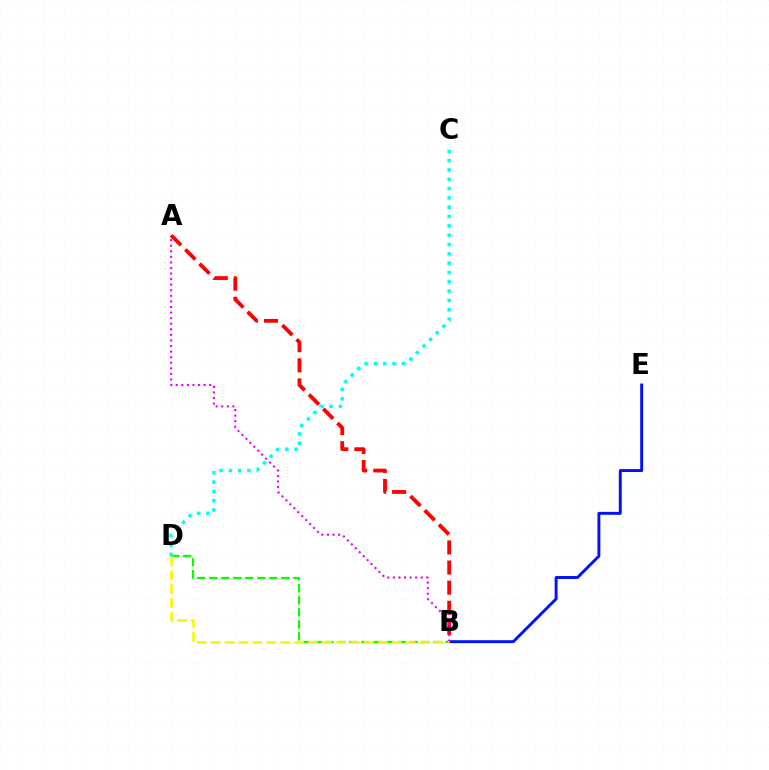{('B', 'D'): [{'color': '#08ff00', 'line_style': 'dashed', 'thickness': 1.63}, {'color': '#fcf500', 'line_style': 'dashed', 'thickness': 1.89}], ('B', 'E'): [{'color': '#0010ff', 'line_style': 'solid', 'thickness': 2.1}], ('A', 'B'): [{'color': '#ff0000', 'line_style': 'dashed', 'thickness': 2.73}, {'color': '#ee00ff', 'line_style': 'dotted', 'thickness': 1.51}], ('C', 'D'): [{'color': '#00fff6', 'line_style': 'dotted', 'thickness': 2.53}]}